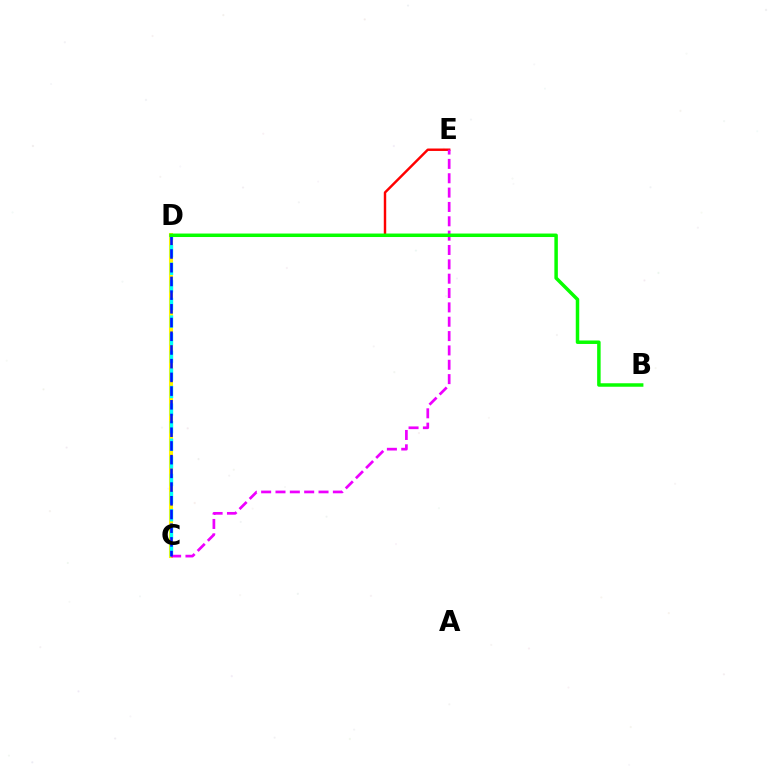{('C', 'D'): [{'color': '#fcf500', 'line_style': 'solid', 'thickness': 2.94}, {'color': '#00fff6', 'line_style': 'dashed', 'thickness': 2.39}, {'color': '#0010ff', 'line_style': 'dashed', 'thickness': 1.86}], ('D', 'E'): [{'color': '#ff0000', 'line_style': 'solid', 'thickness': 1.76}], ('C', 'E'): [{'color': '#ee00ff', 'line_style': 'dashed', 'thickness': 1.95}], ('B', 'D'): [{'color': '#08ff00', 'line_style': 'solid', 'thickness': 2.51}]}